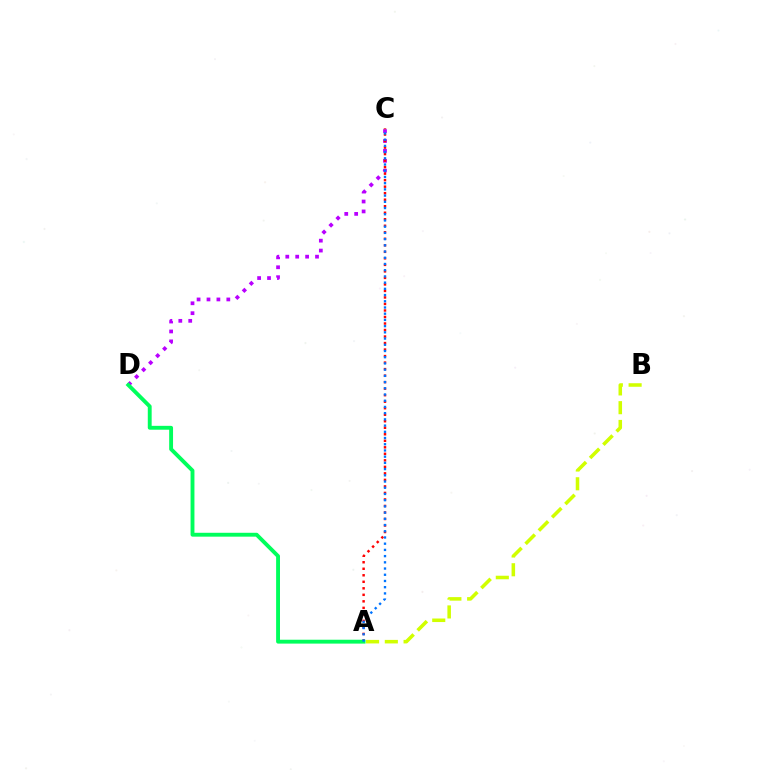{('A', 'B'): [{'color': '#d1ff00', 'line_style': 'dashed', 'thickness': 2.55}], ('C', 'D'): [{'color': '#b900ff', 'line_style': 'dotted', 'thickness': 2.69}], ('A', 'C'): [{'color': '#ff0000', 'line_style': 'dotted', 'thickness': 1.77}, {'color': '#0074ff', 'line_style': 'dotted', 'thickness': 1.69}], ('A', 'D'): [{'color': '#00ff5c', 'line_style': 'solid', 'thickness': 2.79}]}